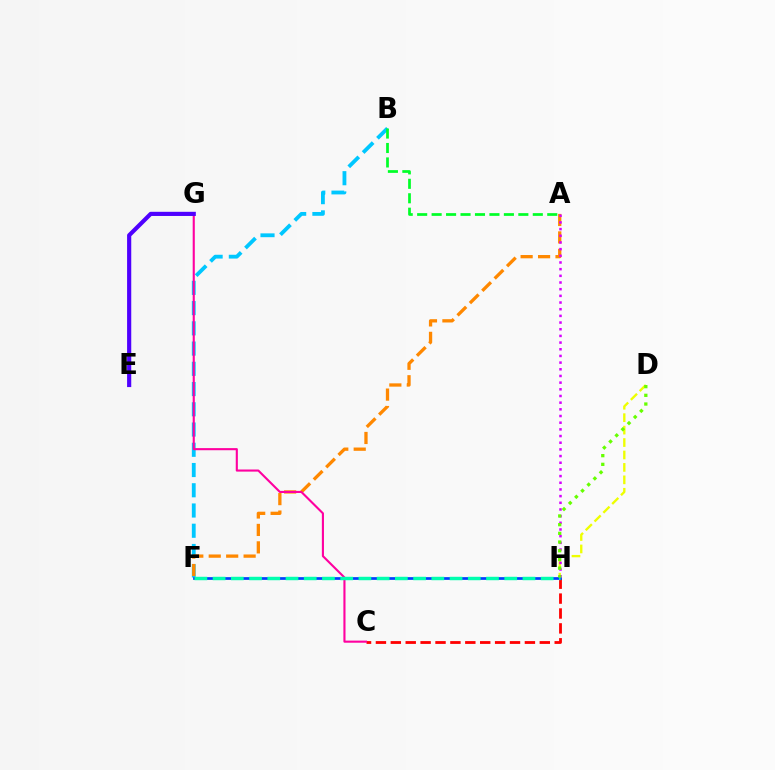{('C', 'H'): [{'color': '#ff0000', 'line_style': 'dashed', 'thickness': 2.02}], ('D', 'H'): [{'color': '#eeff00', 'line_style': 'dashed', 'thickness': 1.69}, {'color': '#66ff00', 'line_style': 'dotted', 'thickness': 2.36}], ('B', 'F'): [{'color': '#00c7ff', 'line_style': 'dashed', 'thickness': 2.75}], ('A', 'F'): [{'color': '#ff8800', 'line_style': 'dashed', 'thickness': 2.37}], ('F', 'H'): [{'color': '#003fff', 'line_style': 'solid', 'thickness': 1.96}, {'color': '#00ffaf', 'line_style': 'dashed', 'thickness': 2.48}], ('C', 'G'): [{'color': '#ff00a0', 'line_style': 'solid', 'thickness': 1.52}], ('A', 'H'): [{'color': '#d600ff', 'line_style': 'dotted', 'thickness': 1.81}], ('E', 'G'): [{'color': '#4f00ff', 'line_style': 'solid', 'thickness': 2.99}], ('A', 'B'): [{'color': '#00ff27', 'line_style': 'dashed', 'thickness': 1.96}]}